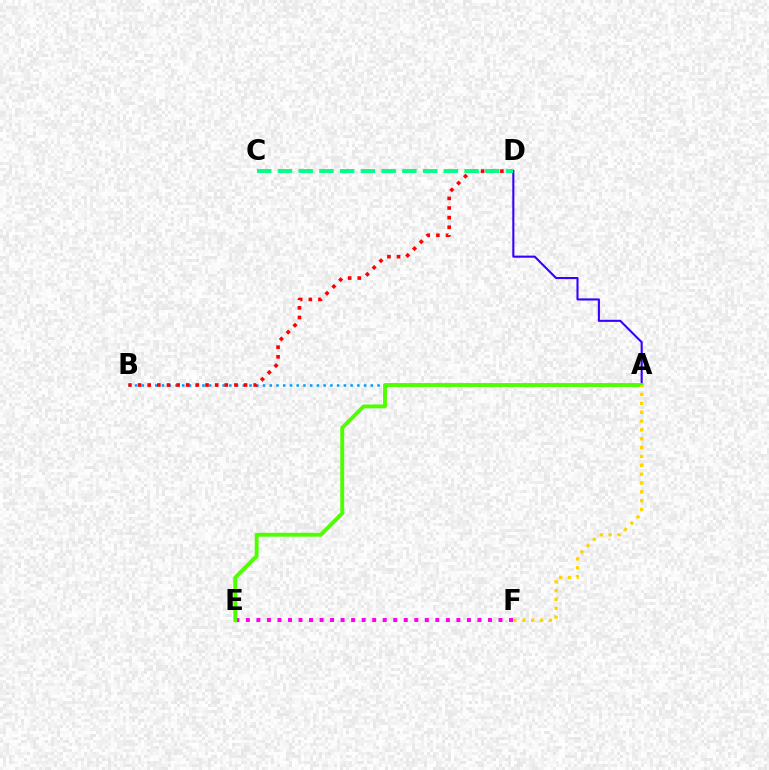{('A', 'D'): [{'color': '#3700ff', 'line_style': 'solid', 'thickness': 1.51}], ('A', 'B'): [{'color': '#009eff', 'line_style': 'dotted', 'thickness': 1.83}], ('B', 'D'): [{'color': '#ff0000', 'line_style': 'dotted', 'thickness': 2.62}], ('E', 'F'): [{'color': '#ff00ed', 'line_style': 'dotted', 'thickness': 2.86}], ('C', 'D'): [{'color': '#00ff86', 'line_style': 'dashed', 'thickness': 2.82}], ('A', 'E'): [{'color': '#4fff00', 'line_style': 'solid', 'thickness': 2.8}], ('A', 'F'): [{'color': '#ffd500', 'line_style': 'dotted', 'thickness': 2.4}]}